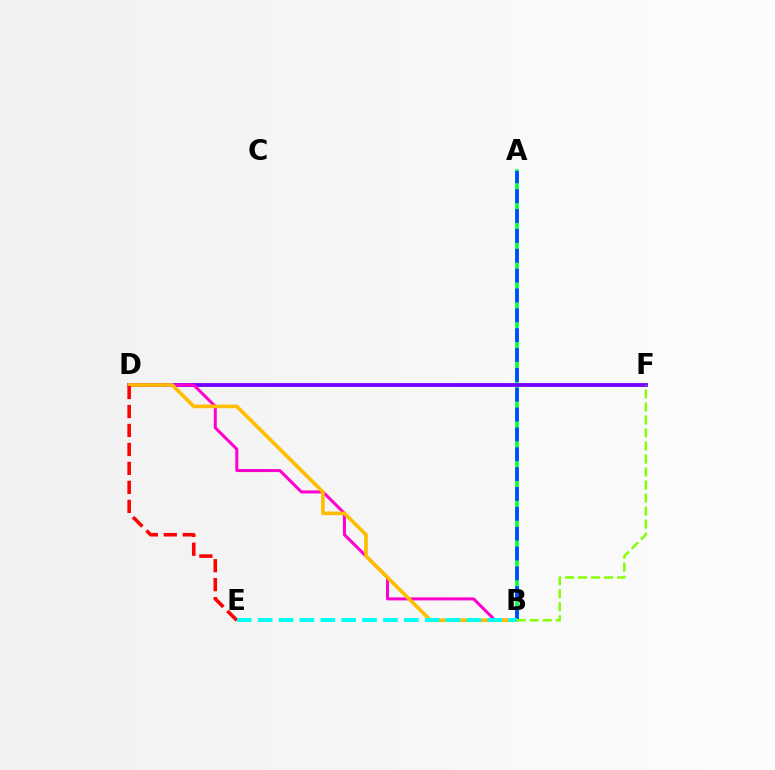{('A', 'B'): [{'color': '#00ff39', 'line_style': 'solid', 'thickness': 2.58}, {'color': '#004bff', 'line_style': 'dashed', 'thickness': 2.7}], ('D', 'F'): [{'color': '#7200ff', 'line_style': 'solid', 'thickness': 2.75}], ('B', 'D'): [{'color': '#ff00cf', 'line_style': 'solid', 'thickness': 2.17}, {'color': '#ffbd00', 'line_style': 'solid', 'thickness': 2.62}], ('D', 'E'): [{'color': '#ff0000', 'line_style': 'dashed', 'thickness': 2.58}], ('B', 'E'): [{'color': '#00fff6', 'line_style': 'dashed', 'thickness': 2.84}], ('B', 'F'): [{'color': '#84ff00', 'line_style': 'dashed', 'thickness': 1.77}]}